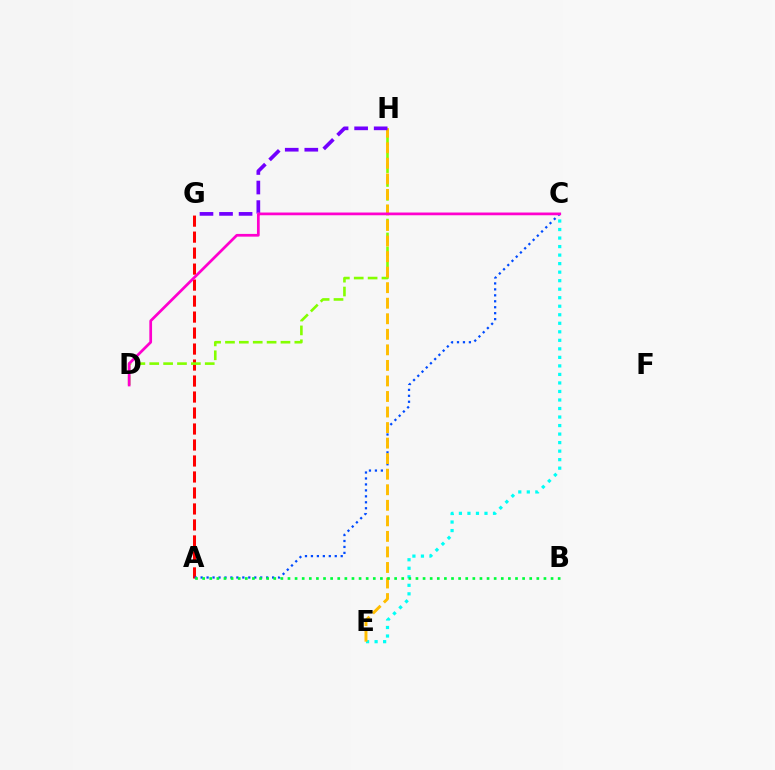{('A', 'G'): [{'color': '#ff0000', 'line_style': 'dashed', 'thickness': 2.17}], ('A', 'C'): [{'color': '#004bff', 'line_style': 'dotted', 'thickness': 1.62}], ('D', 'H'): [{'color': '#84ff00', 'line_style': 'dashed', 'thickness': 1.88}], ('C', 'E'): [{'color': '#00fff6', 'line_style': 'dotted', 'thickness': 2.32}], ('E', 'H'): [{'color': '#ffbd00', 'line_style': 'dashed', 'thickness': 2.11}], ('G', 'H'): [{'color': '#7200ff', 'line_style': 'dashed', 'thickness': 2.66}], ('A', 'B'): [{'color': '#00ff39', 'line_style': 'dotted', 'thickness': 1.93}], ('C', 'D'): [{'color': '#ff00cf', 'line_style': 'solid', 'thickness': 1.96}]}